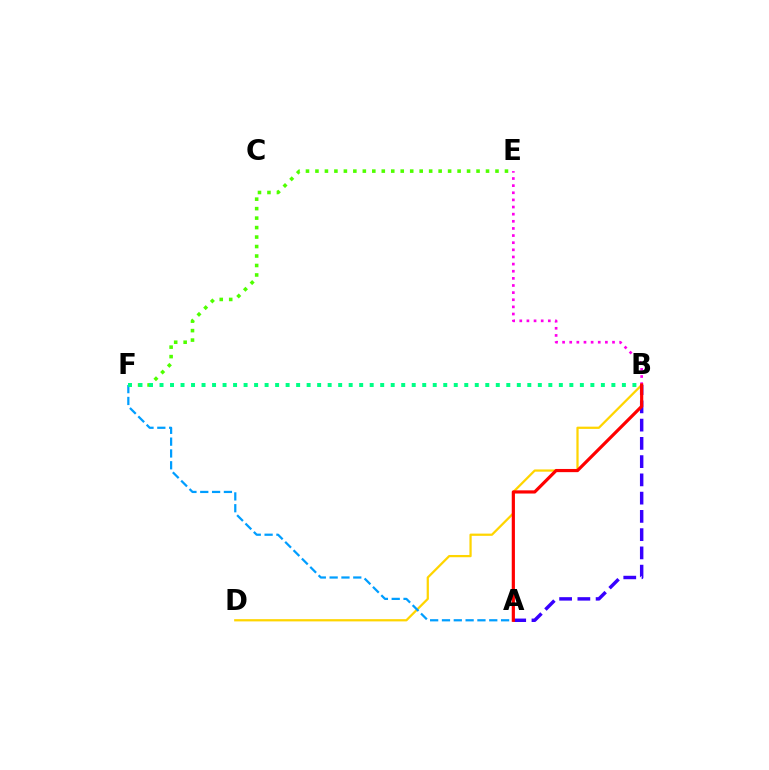{('B', 'D'): [{'color': '#ffd500', 'line_style': 'solid', 'thickness': 1.61}], ('E', 'F'): [{'color': '#4fff00', 'line_style': 'dotted', 'thickness': 2.57}], ('A', 'B'): [{'color': '#3700ff', 'line_style': 'dashed', 'thickness': 2.48}, {'color': '#ff0000', 'line_style': 'solid', 'thickness': 2.29}], ('A', 'F'): [{'color': '#009eff', 'line_style': 'dashed', 'thickness': 1.61}], ('B', 'E'): [{'color': '#ff00ed', 'line_style': 'dotted', 'thickness': 1.94}], ('B', 'F'): [{'color': '#00ff86', 'line_style': 'dotted', 'thickness': 2.86}]}